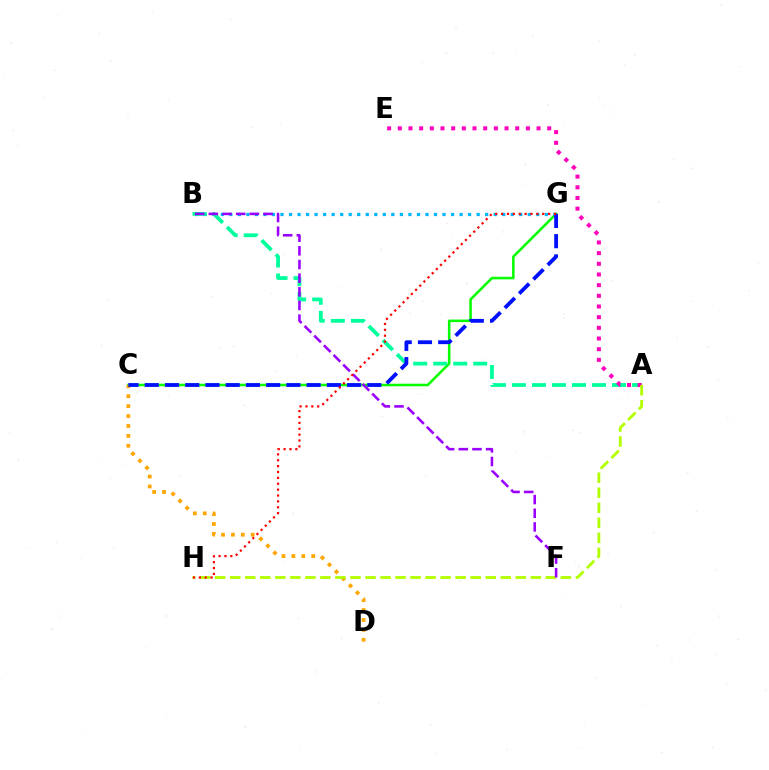{('C', 'G'): [{'color': '#08ff00', 'line_style': 'solid', 'thickness': 1.84}, {'color': '#0010ff', 'line_style': 'dashed', 'thickness': 2.75}], ('C', 'D'): [{'color': '#ffa500', 'line_style': 'dotted', 'thickness': 2.69}], ('B', 'G'): [{'color': '#00b5ff', 'line_style': 'dotted', 'thickness': 2.32}], ('A', 'B'): [{'color': '#00ff9d', 'line_style': 'dashed', 'thickness': 2.72}], ('A', 'E'): [{'color': '#ff00bd', 'line_style': 'dotted', 'thickness': 2.9}], ('A', 'H'): [{'color': '#b3ff00', 'line_style': 'dashed', 'thickness': 2.04}], ('B', 'F'): [{'color': '#9b00ff', 'line_style': 'dashed', 'thickness': 1.86}], ('G', 'H'): [{'color': '#ff0000', 'line_style': 'dotted', 'thickness': 1.6}]}